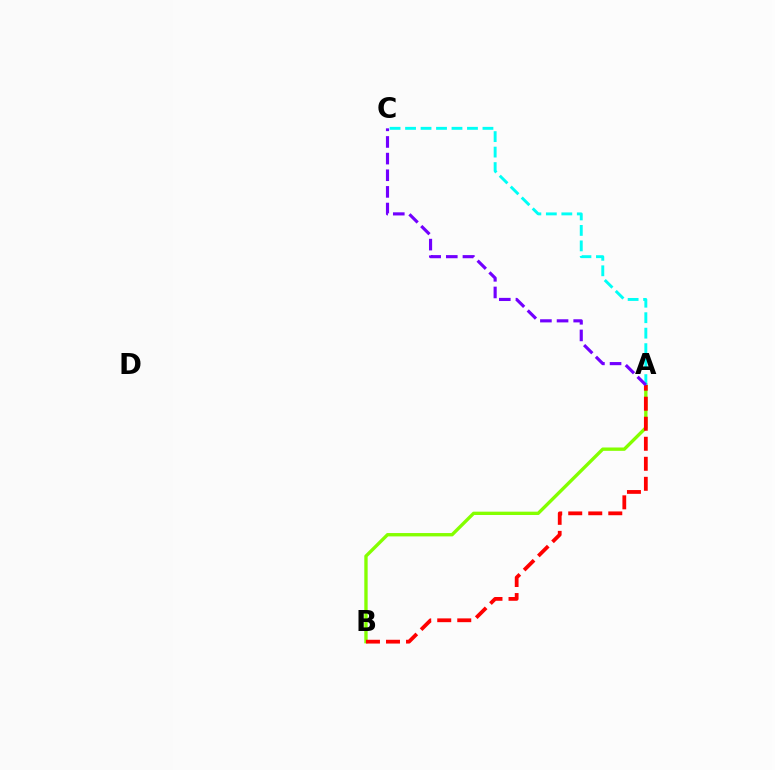{('A', 'B'): [{'color': '#84ff00', 'line_style': 'solid', 'thickness': 2.41}, {'color': '#ff0000', 'line_style': 'dashed', 'thickness': 2.72}], ('A', 'C'): [{'color': '#00fff6', 'line_style': 'dashed', 'thickness': 2.1}, {'color': '#7200ff', 'line_style': 'dashed', 'thickness': 2.26}]}